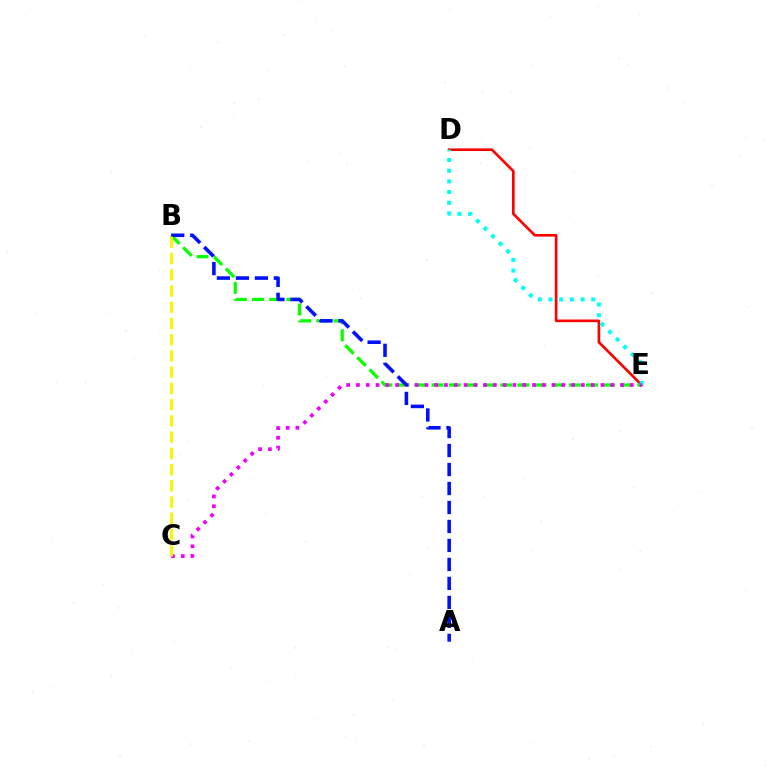{('D', 'E'): [{'color': '#ff0000', 'line_style': 'solid', 'thickness': 1.9}, {'color': '#00fff6', 'line_style': 'dotted', 'thickness': 2.9}], ('B', 'E'): [{'color': '#08ff00', 'line_style': 'dashed', 'thickness': 2.33}], ('C', 'E'): [{'color': '#ee00ff', 'line_style': 'dotted', 'thickness': 2.66}], ('A', 'B'): [{'color': '#0010ff', 'line_style': 'dashed', 'thickness': 2.58}], ('B', 'C'): [{'color': '#fcf500', 'line_style': 'dashed', 'thickness': 2.21}]}